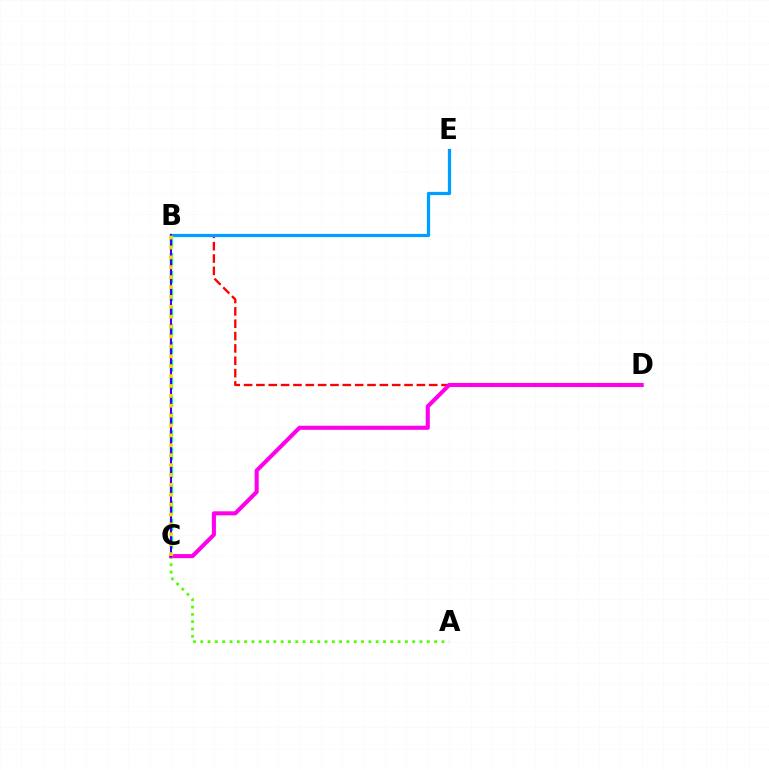{('A', 'C'): [{'color': '#4fff00', 'line_style': 'dotted', 'thickness': 1.99}], ('B', 'D'): [{'color': '#ff0000', 'line_style': 'dashed', 'thickness': 1.68}], ('B', 'E'): [{'color': '#009eff', 'line_style': 'solid', 'thickness': 2.34}], ('C', 'D'): [{'color': '#ff00ed', 'line_style': 'solid', 'thickness': 2.93}], ('B', 'C'): [{'color': '#00ff86', 'line_style': 'dashed', 'thickness': 2.4}, {'color': '#3700ff', 'line_style': 'solid', 'thickness': 1.53}, {'color': '#ffd500', 'line_style': 'dotted', 'thickness': 2.69}]}